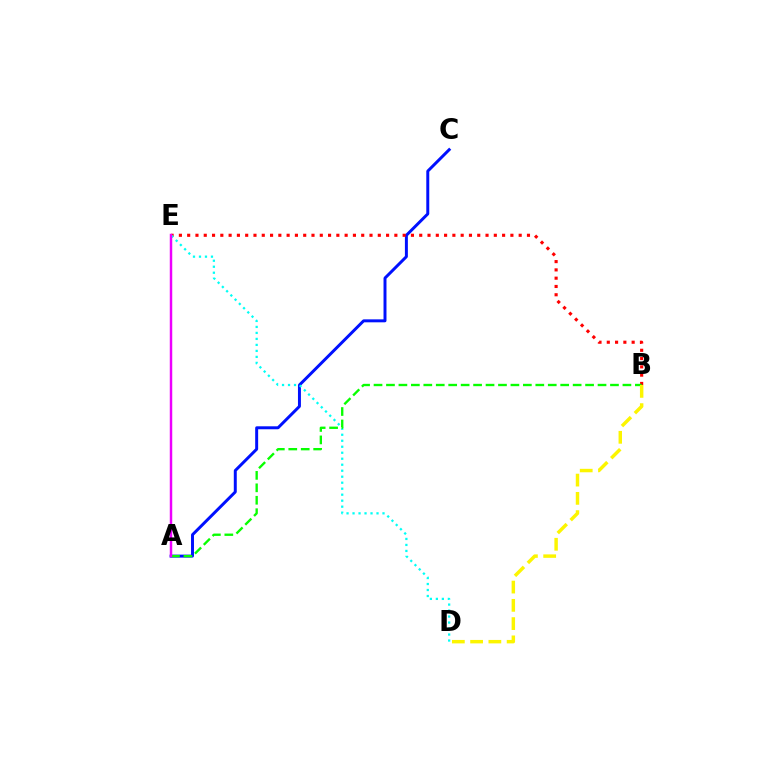{('A', 'C'): [{'color': '#0010ff', 'line_style': 'solid', 'thickness': 2.13}], ('B', 'E'): [{'color': '#ff0000', 'line_style': 'dotted', 'thickness': 2.25}], ('D', 'E'): [{'color': '#00fff6', 'line_style': 'dotted', 'thickness': 1.63}], ('A', 'B'): [{'color': '#08ff00', 'line_style': 'dashed', 'thickness': 1.69}], ('A', 'E'): [{'color': '#ee00ff', 'line_style': 'solid', 'thickness': 1.78}], ('B', 'D'): [{'color': '#fcf500', 'line_style': 'dashed', 'thickness': 2.48}]}